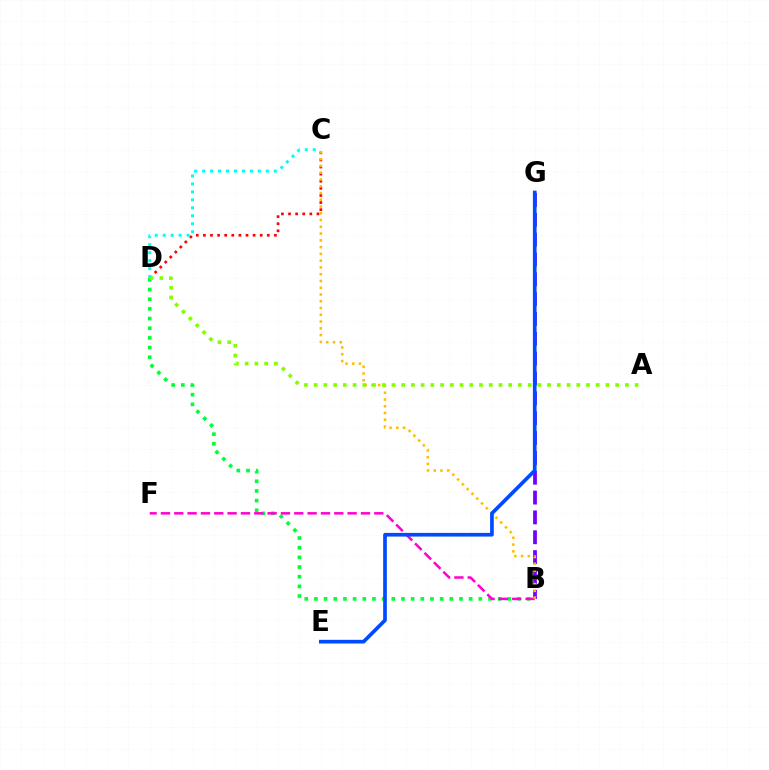{('B', 'G'): [{'color': '#7200ff', 'line_style': 'dashed', 'thickness': 2.7}], ('C', 'D'): [{'color': '#ff0000', 'line_style': 'dotted', 'thickness': 1.93}, {'color': '#00fff6', 'line_style': 'dotted', 'thickness': 2.16}], ('B', 'D'): [{'color': '#00ff39', 'line_style': 'dotted', 'thickness': 2.63}], ('B', 'F'): [{'color': '#ff00cf', 'line_style': 'dashed', 'thickness': 1.81}], ('B', 'C'): [{'color': '#ffbd00', 'line_style': 'dotted', 'thickness': 1.84}], ('A', 'D'): [{'color': '#84ff00', 'line_style': 'dotted', 'thickness': 2.64}], ('E', 'G'): [{'color': '#004bff', 'line_style': 'solid', 'thickness': 2.66}]}